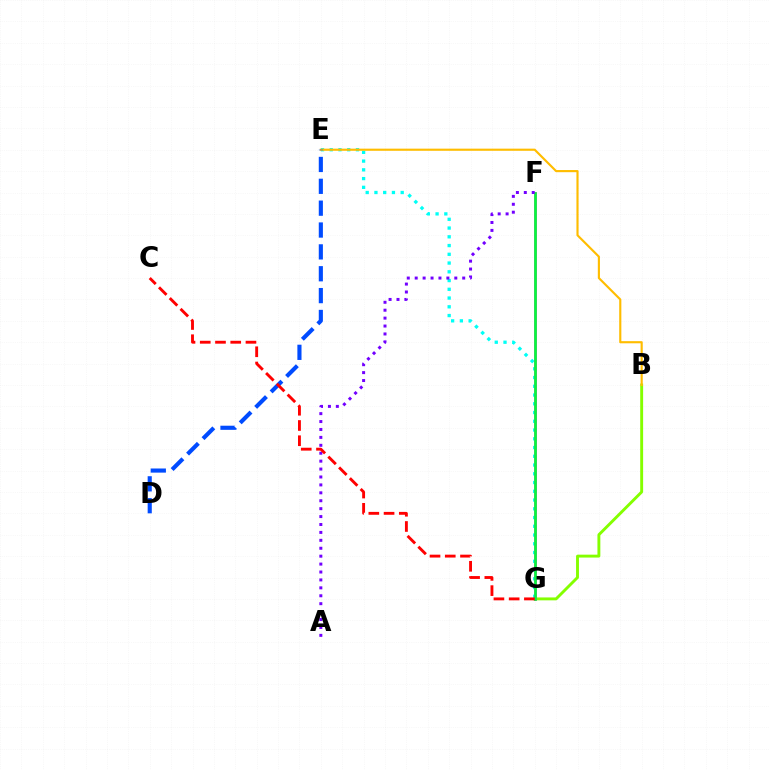{('B', 'G'): [{'color': '#84ff00', 'line_style': 'solid', 'thickness': 2.09}], ('E', 'G'): [{'color': '#00fff6', 'line_style': 'dotted', 'thickness': 2.38}], ('F', 'G'): [{'color': '#ff00cf', 'line_style': 'solid', 'thickness': 1.84}, {'color': '#00ff39', 'line_style': 'solid', 'thickness': 1.9}], ('B', 'E'): [{'color': '#ffbd00', 'line_style': 'solid', 'thickness': 1.54}], ('A', 'F'): [{'color': '#7200ff', 'line_style': 'dotted', 'thickness': 2.15}], ('D', 'E'): [{'color': '#004bff', 'line_style': 'dashed', 'thickness': 2.97}], ('C', 'G'): [{'color': '#ff0000', 'line_style': 'dashed', 'thickness': 2.07}]}